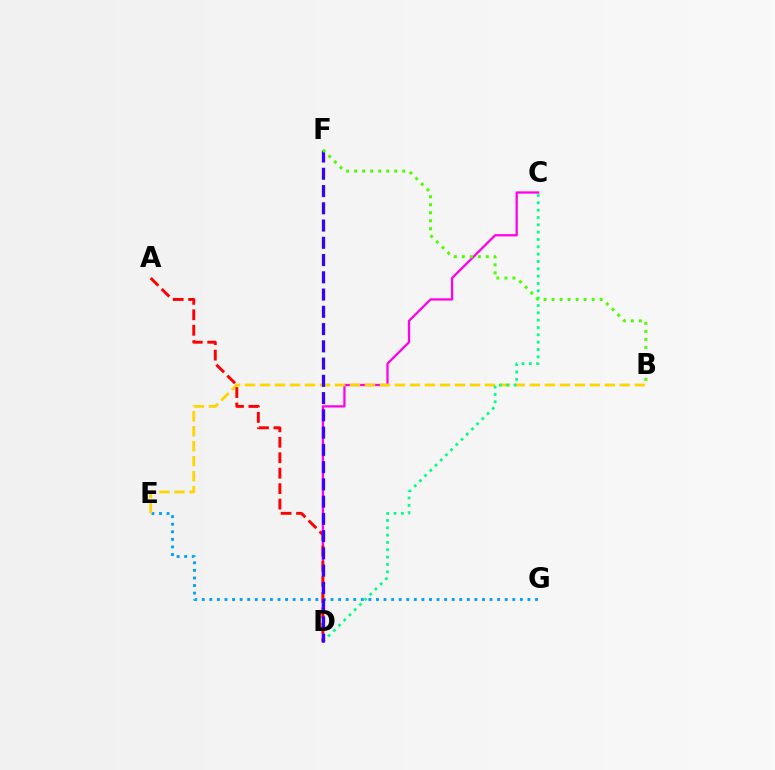{('C', 'D'): [{'color': '#ff00ed', 'line_style': 'solid', 'thickness': 1.64}, {'color': '#00ff86', 'line_style': 'dotted', 'thickness': 1.99}], ('E', 'G'): [{'color': '#009eff', 'line_style': 'dotted', 'thickness': 2.06}], ('B', 'E'): [{'color': '#ffd500', 'line_style': 'dashed', 'thickness': 2.04}], ('A', 'D'): [{'color': '#ff0000', 'line_style': 'dashed', 'thickness': 2.1}], ('D', 'F'): [{'color': '#3700ff', 'line_style': 'dashed', 'thickness': 2.34}], ('B', 'F'): [{'color': '#4fff00', 'line_style': 'dotted', 'thickness': 2.17}]}